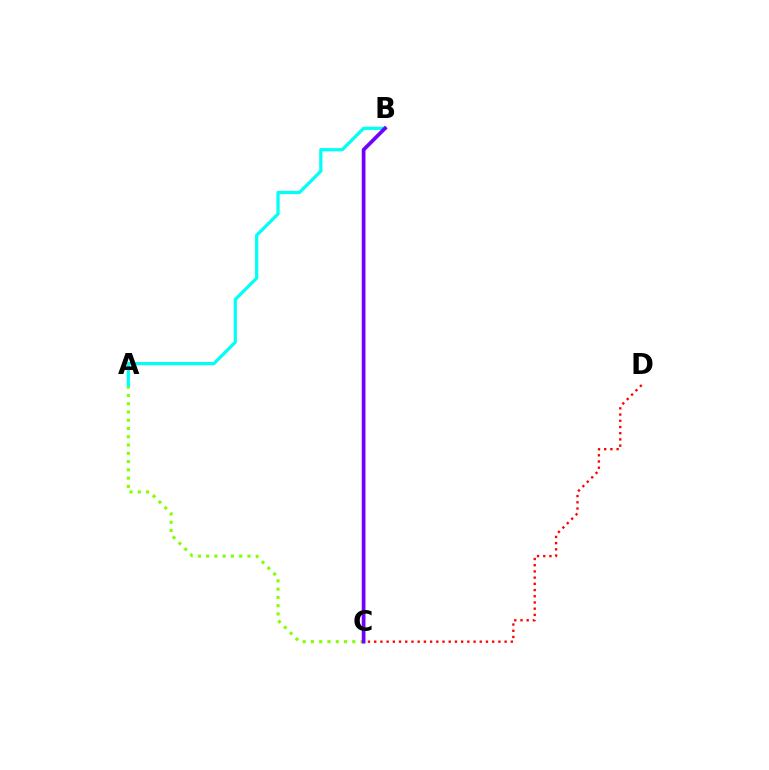{('A', 'C'): [{'color': '#84ff00', 'line_style': 'dotted', 'thickness': 2.25}], ('A', 'B'): [{'color': '#00fff6', 'line_style': 'solid', 'thickness': 2.33}], ('C', 'D'): [{'color': '#ff0000', 'line_style': 'dotted', 'thickness': 1.69}], ('B', 'C'): [{'color': '#7200ff', 'line_style': 'solid', 'thickness': 2.68}]}